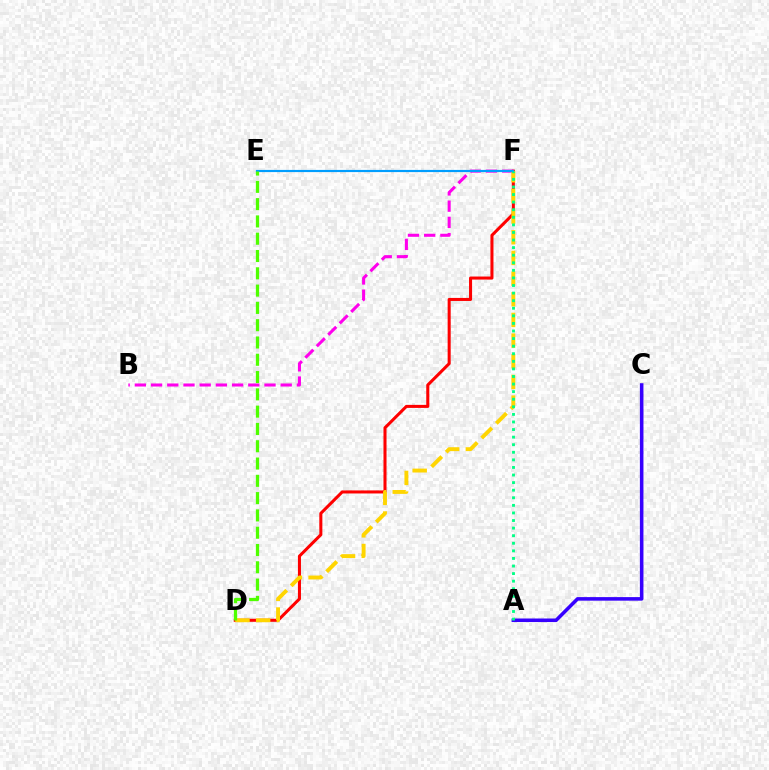{('D', 'F'): [{'color': '#ff0000', 'line_style': 'solid', 'thickness': 2.19}, {'color': '#ffd500', 'line_style': 'dashed', 'thickness': 2.81}], ('A', 'C'): [{'color': '#3700ff', 'line_style': 'solid', 'thickness': 2.56}], ('B', 'F'): [{'color': '#ff00ed', 'line_style': 'dashed', 'thickness': 2.2}], ('E', 'F'): [{'color': '#009eff', 'line_style': 'solid', 'thickness': 1.56}], ('A', 'F'): [{'color': '#00ff86', 'line_style': 'dotted', 'thickness': 2.06}], ('D', 'E'): [{'color': '#4fff00', 'line_style': 'dashed', 'thickness': 2.35}]}